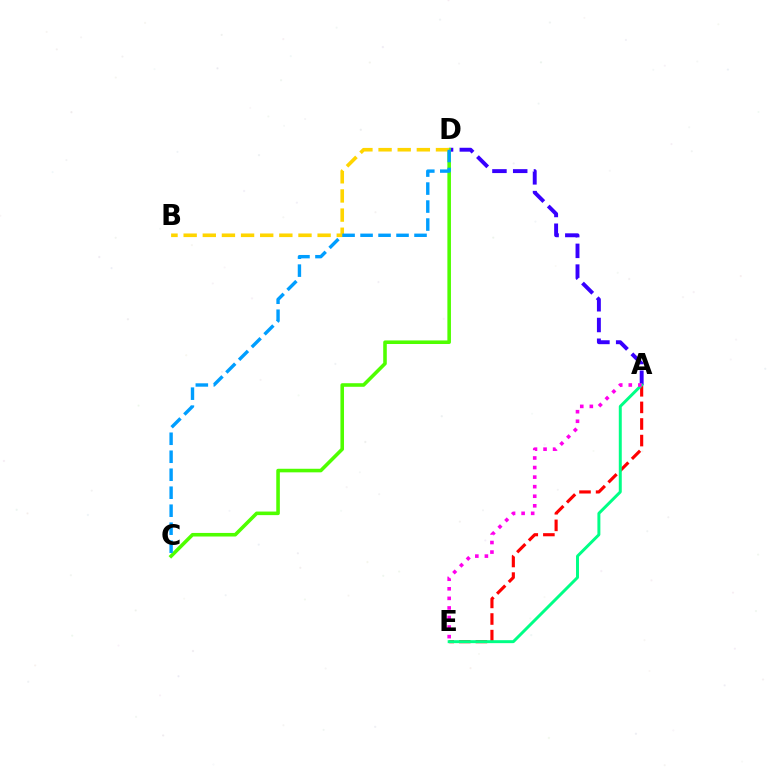{('A', 'E'): [{'color': '#ff0000', 'line_style': 'dashed', 'thickness': 2.25}, {'color': '#00ff86', 'line_style': 'solid', 'thickness': 2.14}, {'color': '#ff00ed', 'line_style': 'dotted', 'thickness': 2.6}], ('A', 'D'): [{'color': '#3700ff', 'line_style': 'dashed', 'thickness': 2.82}], ('C', 'D'): [{'color': '#4fff00', 'line_style': 'solid', 'thickness': 2.57}, {'color': '#009eff', 'line_style': 'dashed', 'thickness': 2.44}], ('B', 'D'): [{'color': '#ffd500', 'line_style': 'dashed', 'thickness': 2.6}]}